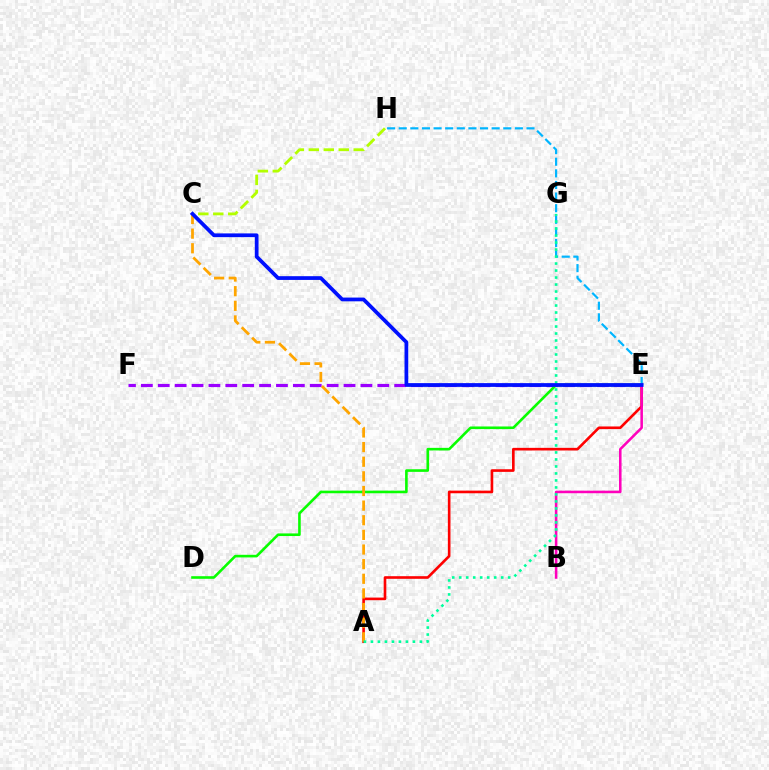{('A', 'E'): [{'color': '#ff0000', 'line_style': 'solid', 'thickness': 1.9}], ('E', 'F'): [{'color': '#9b00ff', 'line_style': 'dashed', 'thickness': 2.29}], ('D', 'E'): [{'color': '#08ff00', 'line_style': 'solid', 'thickness': 1.88}], ('E', 'H'): [{'color': '#00b5ff', 'line_style': 'dashed', 'thickness': 1.58}], ('B', 'E'): [{'color': '#ff00bd', 'line_style': 'solid', 'thickness': 1.84}], ('A', 'C'): [{'color': '#ffa500', 'line_style': 'dashed', 'thickness': 1.99}], ('C', 'H'): [{'color': '#b3ff00', 'line_style': 'dashed', 'thickness': 2.03}], ('A', 'G'): [{'color': '#00ff9d', 'line_style': 'dotted', 'thickness': 1.9}], ('C', 'E'): [{'color': '#0010ff', 'line_style': 'solid', 'thickness': 2.7}]}